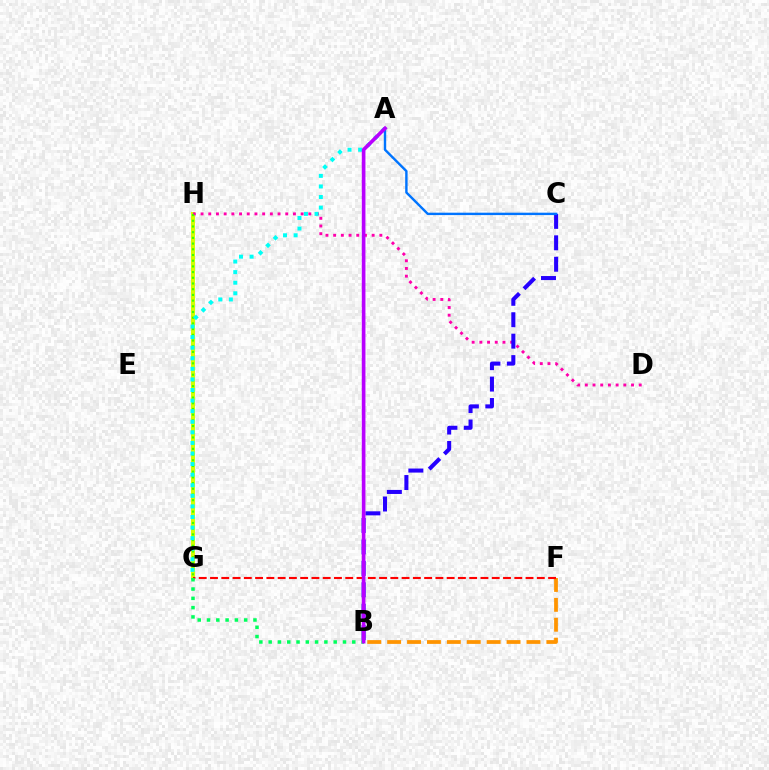{('G', 'H'): [{'color': '#d1ff00', 'line_style': 'solid', 'thickness': 2.85}, {'color': '#3dff00', 'line_style': 'dotted', 'thickness': 1.55}], ('B', 'F'): [{'color': '#ff9400', 'line_style': 'dashed', 'thickness': 2.7}], ('D', 'H'): [{'color': '#ff00ac', 'line_style': 'dotted', 'thickness': 2.09}], ('F', 'G'): [{'color': '#ff0000', 'line_style': 'dashed', 'thickness': 1.53}], ('B', 'C'): [{'color': '#2500ff', 'line_style': 'dashed', 'thickness': 2.91}], ('B', 'G'): [{'color': '#00ff5c', 'line_style': 'dotted', 'thickness': 2.52}], ('A', 'G'): [{'color': '#00fff6', 'line_style': 'dotted', 'thickness': 2.87}], ('A', 'C'): [{'color': '#0074ff', 'line_style': 'solid', 'thickness': 1.73}], ('A', 'B'): [{'color': '#b900ff', 'line_style': 'solid', 'thickness': 2.63}]}